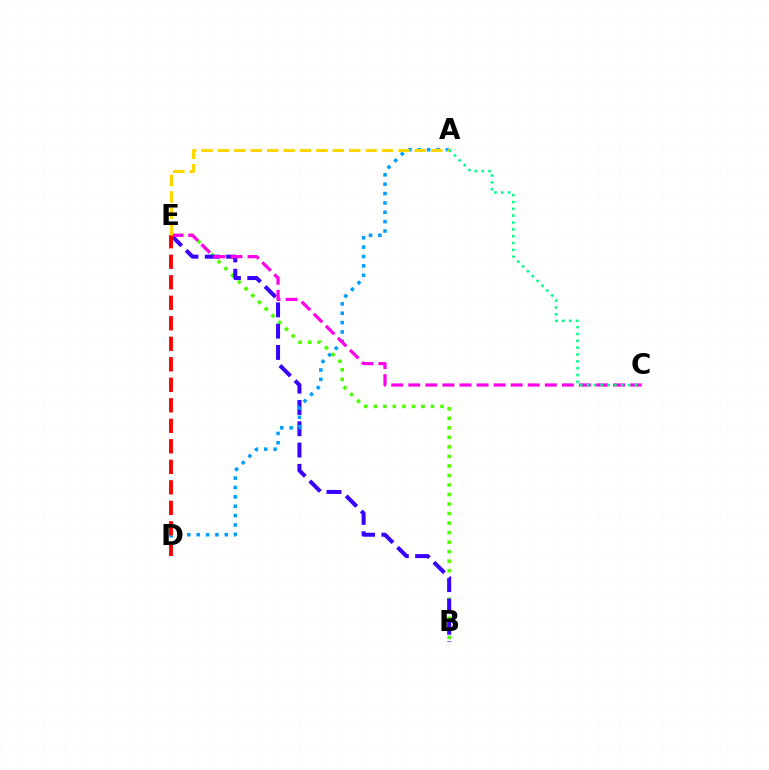{('B', 'E'): [{'color': '#4fff00', 'line_style': 'dotted', 'thickness': 2.59}, {'color': '#3700ff', 'line_style': 'dashed', 'thickness': 2.89}], ('A', 'D'): [{'color': '#009eff', 'line_style': 'dotted', 'thickness': 2.55}], ('C', 'E'): [{'color': '#ff00ed', 'line_style': 'dashed', 'thickness': 2.32}], ('D', 'E'): [{'color': '#ff0000', 'line_style': 'dashed', 'thickness': 2.79}], ('A', 'E'): [{'color': '#ffd500', 'line_style': 'dashed', 'thickness': 2.23}], ('A', 'C'): [{'color': '#00ff86', 'line_style': 'dotted', 'thickness': 1.86}]}